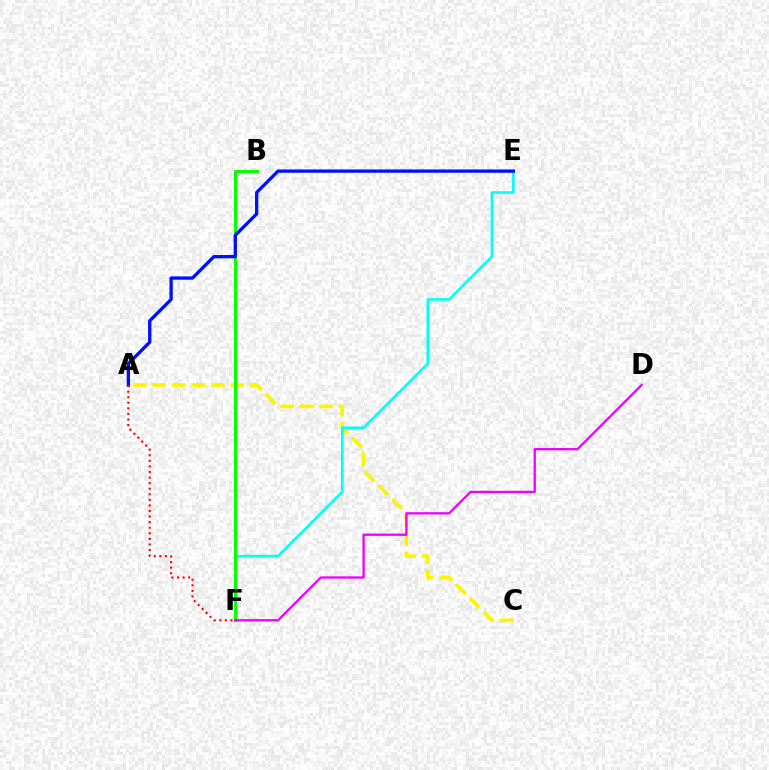{('A', 'C'): [{'color': '#fcf500', 'line_style': 'dashed', 'thickness': 2.65}], ('E', 'F'): [{'color': '#00fff6', 'line_style': 'solid', 'thickness': 1.87}], ('B', 'F'): [{'color': '#08ff00', 'line_style': 'solid', 'thickness': 2.2}], ('A', 'E'): [{'color': '#0010ff', 'line_style': 'solid', 'thickness': 2.38}], ('D', 'F'): [{'color': '#ee00ff', 'line_style': 'solid', 'thickness': 1.66}], ('A', 'F'): [{'color': '#ff0000', 'line_style': 'dotted', 'thickness': 1.51}]}